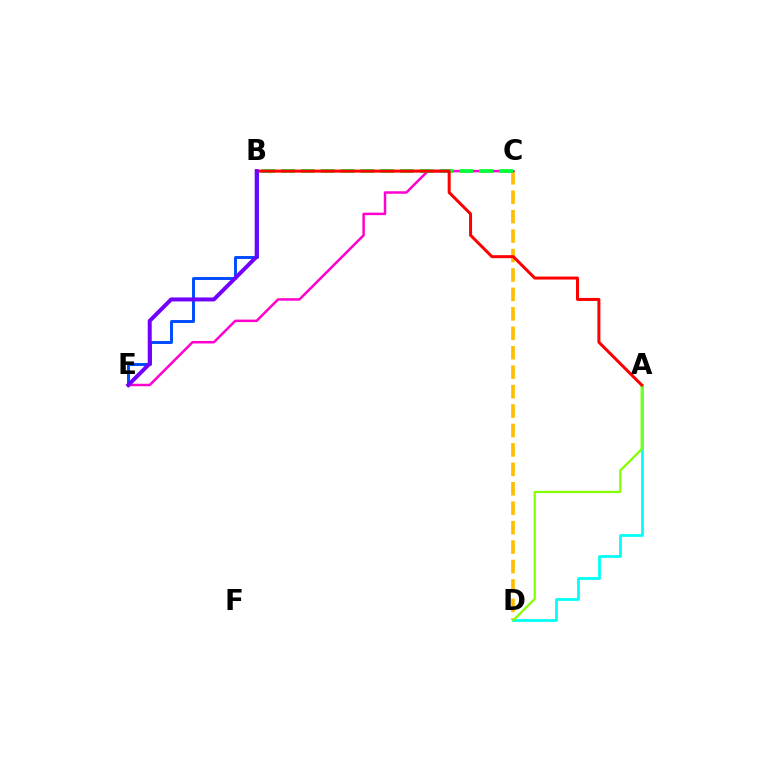{('C', 'D'): [{'color': '#ffbd00', 'line_style': 'dashed', 'thickness': 2.64}], ('B', 'E'): [{'color': '#004bff', 'line_style': 'solid', 'thickness': 2.11}, {'color': '#7200ff', 'line_style': 'solid', 'thickness': 2.87}], ('A', 'D'): [{'color': '#00fff6', 'line_style': 'solid', 'thickness': 1.99}, {'color': '#84ff00', 'line_style': 'solid', 'thickness': 1.6}], ('C', 'E'): [{'color': '#ff00cf', 'line_style': 'solid', 'thickness': 1.79}], ('B', 'C'): [{'color': '#00ff39', 'line_style': 'dashed', 'thickness': 2.69}], ('A', 'B'): [{'color': '#ff0000', 'line_style': 'solid', 'thickness': 2.16}]}